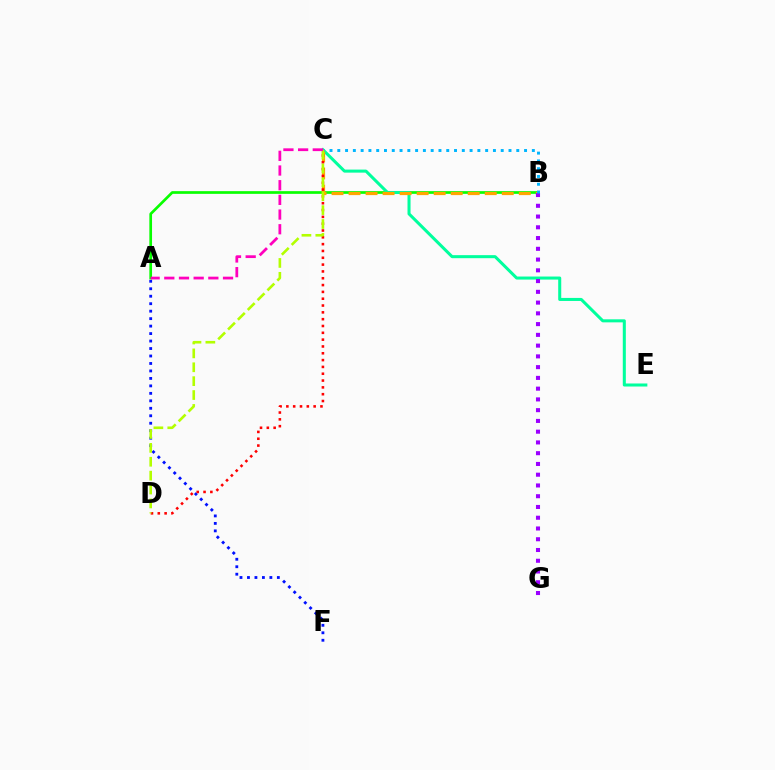{('A', 'B'): [{'color': '#08ff00', 'line_style': 'solid', 'thickness': 1.94}], ('C', 'E'): [{'color': '#00ff9d', 'line_style': 'solid', 'thickness': 2.19}], ('B', 'C'): [{'color': '#ffa500', 'line_style': 'dashed', 'thickness': 2.31}, {'color': '#00b5ff', 'line_style': 'dotted', 'thickness': 2.11}], ('A', 'F'): [{'color': '#0010ff', 'line_style': 'dotted', 'thickness': 2.03}], ('C', 'D'): [{'color': '#ff0000', 'line_style': 'dotted', 'thickness': 1.85}, {'color': '#b3ff00', 'line_style': 'dashed', 'thickness': 1.89}], ('B', 'G'): [{'color': '#9b00ff', 'line_style': 'dotted', 'thickness': 2.92}], ('A', 'C'): [{'color': '#ff00bd', 'line_style': 'dashed', 'thickness': 1.99}]}